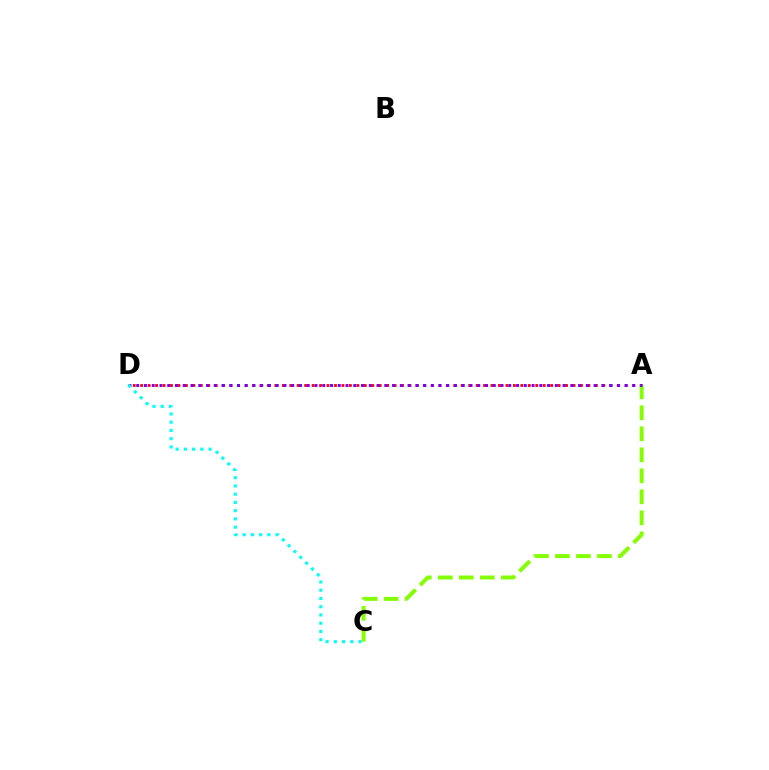{('A', 'D'): [{'color': '#ff0000', 'line_style': 'dotted', 'thickness': 2.03}, {'color': '#7200ff', 'line_style': 'dotted', 'thickness': 2.11}], ('A', 'C'): [{'color': '#84ff00', 'line_style': 'dashed', 'thickness': 2.85}], ('C', 'D'): [{'color': '#00fff6', 'line_style': 'dotted', 'thickness': 2.24}]}